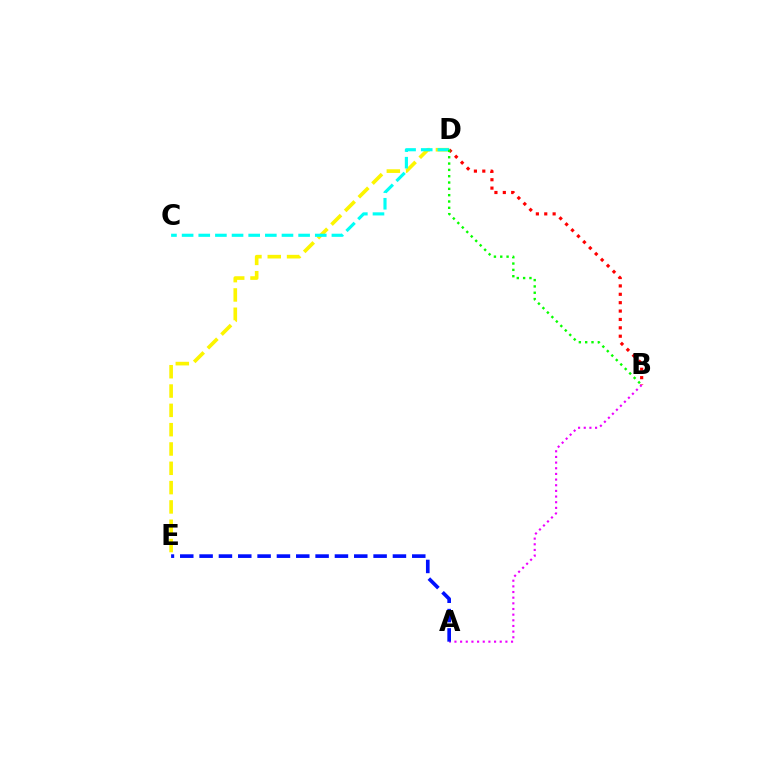{('B', 'D'): [{'color': '#ff0000', 'line_style': 'dotted', 'thickness': 2.28}, {'color': '#08ff00', 'line_style': 'dotted', 'thickness': 1.72}], ('D', 'E'): [{'color': '#fcf500', 'line_style': 'dashed', 'thickness': 2.62}], ('C', 'D'): [{'color': '#00fff6', 'line_style': 'dashed', 'thickness': 2.26}], ('A', 'B'): [{'color': '#ee00ff', 'line_style': 'dotted', 'thickness': 1.54}], ('A', 'E'): [{'color': '#0010ff', 'line_style': 'dashed', 'thickness': 2.63}]}